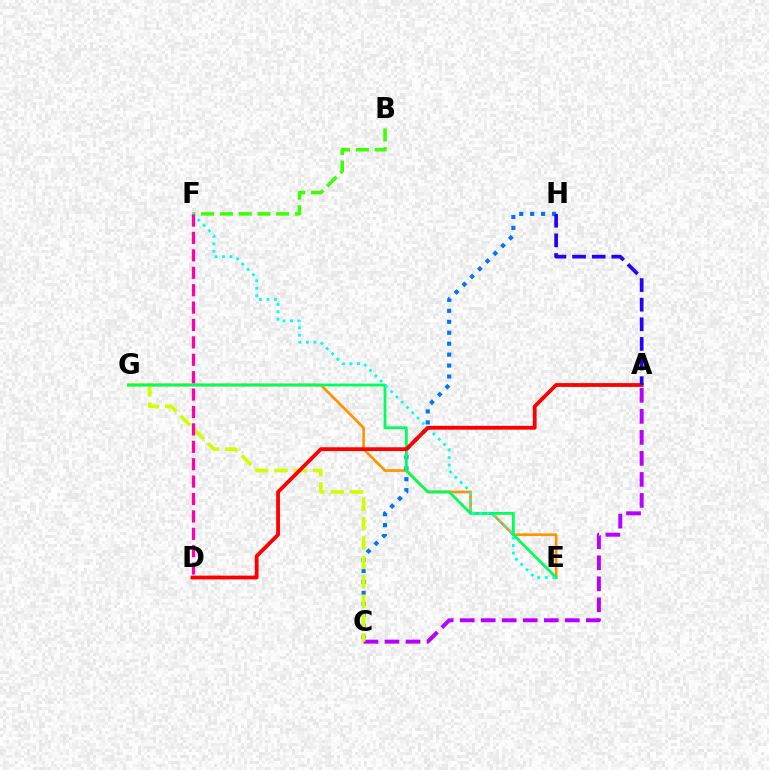{('E', 'G'): [{'color': '#ff9400', 'line_style': 'solid', 'thickness': 1.93}, {'color': '#00ff5c', 'line_style': 'solid', 'thickness': 2.0}], ('A', 'C'): [{'color': '#b900ff', 'line_style': 'dashed', 'thickness': 2.86}], ('B', 'F'): [{'color': '#3dff00', 'line_style': 'dashed', 'thickness': 2.55}], ('C', 'H'): [{'color': '#0074ff', 'line_style': 'dotted', 'thickness': 2.97}], ('C', 'G'): [{'color': '#d1ff00', 'line_style': 'dashed', 'thickness': 2.63}], ('E', 'F'): [{'color': '#00fff6', 'line_style': 'dotted', 'thickness': 2.03}], ('D', 'F'): [{'color': '#ff00ac', 'line_style': 'dashed', 'thickness': 2.36}], ('A', 'D'): [{'color': '#ff0000', 'line_style': 'solid', 'thickness': 2.74}], ('A', 'H'): [{'color': '#2500ff', 'line_style': 'dashed', 'thickness': 2.67}]}